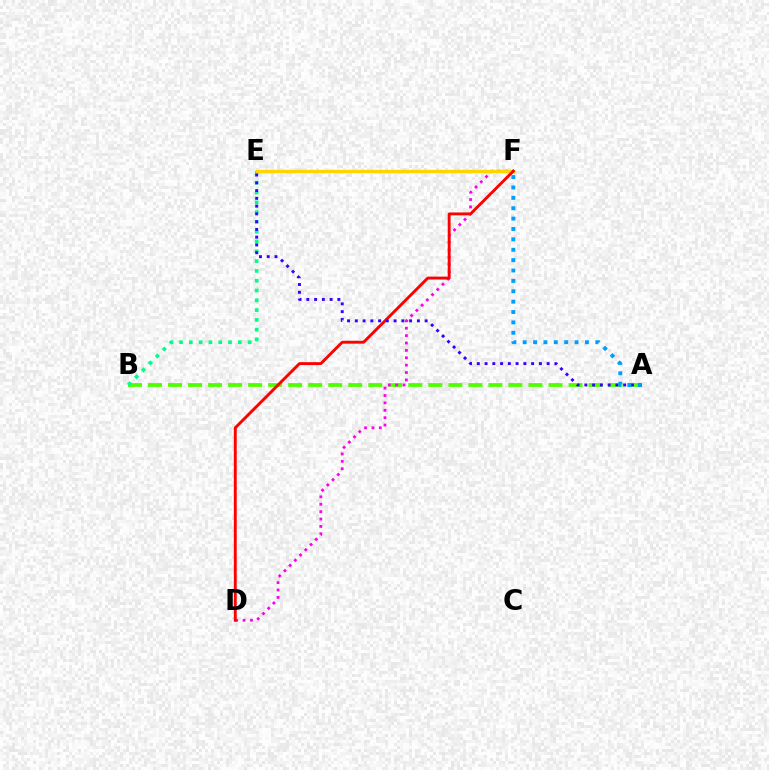{('A', 'B'): [{'color': '#4fff00', 'line_style': 'dashed', 'thickness': 2.72}], ('B', 'E'): [{'color': '#00ff86', 'line_style': 'dotted', 'thickness': 2.66}], ('D', 'F'): [{'color': '#ff00ed', 'line_style': 'dotted', 'thickness': 2.01}, {'color': '#ff0000', 'line_style': 'solid', 'thickness': 2.08}], ('E', 'F'): [{'color': '#ffd500', 'line_style': 'solid', 'thickness': 2.43}], ('A', 'E'): [{'color': '#3700ff', 'line_style': 'dotted', 'thickness': 2.11}], ('A', 'F'): [{'color': '#009eff', 'line_style': 'dotted', 'thickness': 2.82}]}